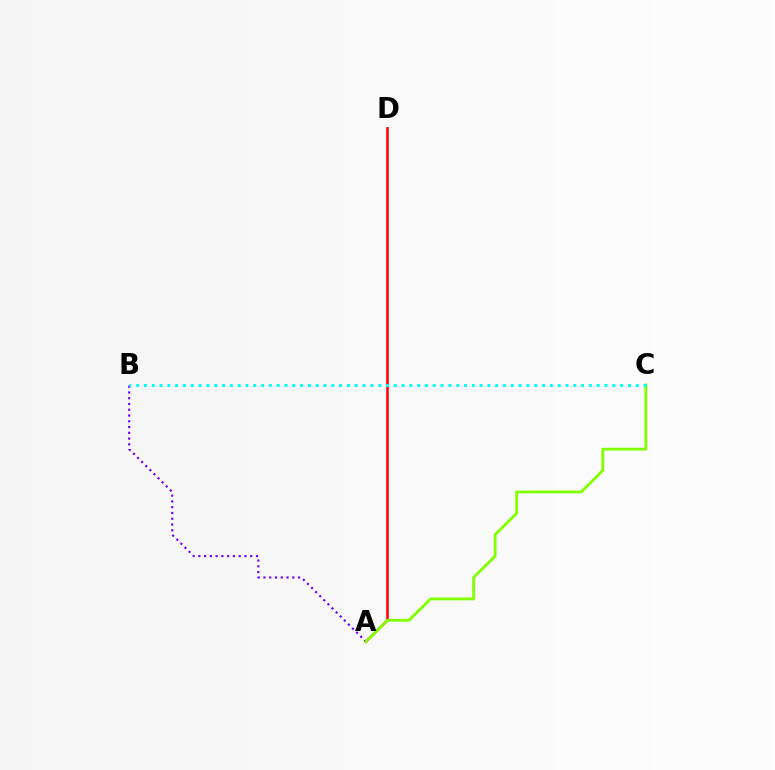{('A', 'D'): [{'color': '#ff0000', 'line_style': 'solid', 'thickness': 1.8}], ('A', 'B'): [{'color': '#7200ff', 'line_style': 'dotted', 'thickness': 1.57}], ('A', 'C'): [{'color': '#84ff00', 'line_style': 'solid', 'thickness': 2.05}], ('B', 'C'): [{'color': '#00fff6', 'line_style': 'dotted', 'thickness': 2.12}]}